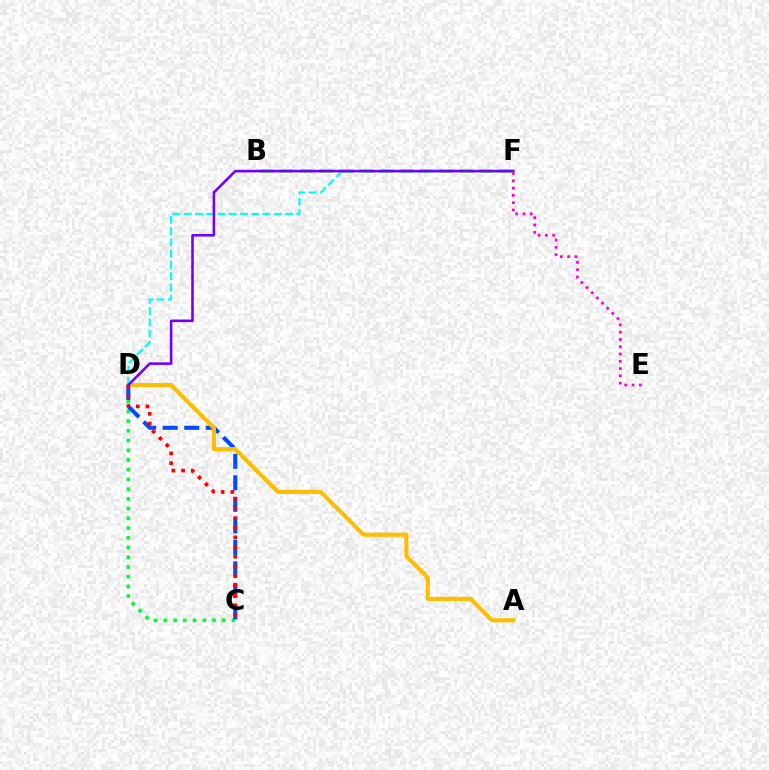{('E', 'F'): [{'color': '#ff00cf', 'line_style': 'dotted', 'thickness': 1.98}], ('C', 'D'): [{'color': '#00ff39', 'line_style': 'dotted', 'thickness': 2.64}, {'color': '#004bff', 'line_style': 'dashed', 'thickness': 2.92}, {'color': '#ff0000', 'line_style': 'dotted', 'thickness': 2.63}], ('B', 'F'): [{'color': '#84ff00', 'line_style': 'dashed', 'thickness': 2.71}], ('A', 'D'): [{'color': '#ffbd00', 'line_style': 'solid', 'thickness': 2.95}], ('D', 'F'): [{'color': '#00fff6', 'line_style': 'dashed', 'thickness': 1.53}, {'color': '#7200ff', 'line_style': 'solid', 'thickness': 1.86}]}